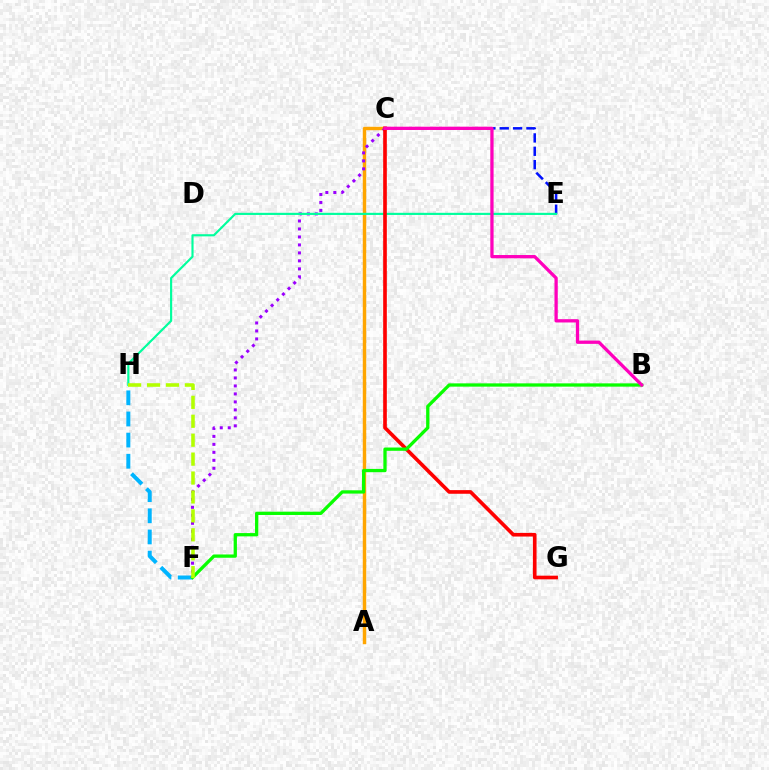{('C', 'E'): [{'color': '#0010ff', 'line_style': 'dashed', 'thickness': 1.82}], ('F', 'H'): [{'color': '#00b5ff', 'line_style': 'dashed', 'thickness': 2.87}, {'color': '#b3ff00', 'line_style': 'dashed', 'thickness': 2.57}], ('A', 'C'): [{'color': '#ffa500', 'line_style': 'solid', 'thickness': 2.47}], ('C', 'F'): [{'color': '#9b00ff', 'line_style': 'dotted', 'thickness': 2.17}], ('E', 'H'): [{'color': '#00ff9d', 'line_style': 'solid', 'thickness': 1.55}], ('C', 'G'): [{'color': '#ff0000', 'line_style': 'solid', 'thickness': 2.62}], ('B', 'F'): [{'color': '#08ff00', 'line_style': 'solid', 'thickness': 2.37}], ('B', 'C'): [{'color': '#ff00bd', 'line_style': 'solid', 'thickness': 2.36}]}